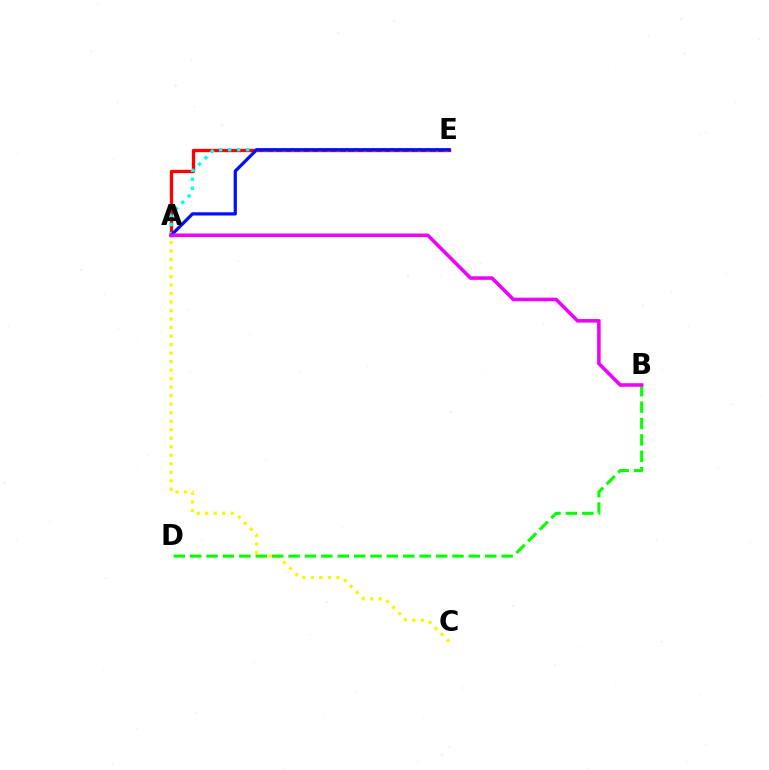{('A', 'C'): [{'color': '#fcf500', 'line_style': 'dotted', 'thickness': 2.31}], ('A', 'E'): [{'color': '#ff0000', 'line_style': 'solid', 'thickness': 2.39}, {'color': '#00fff6', 'line_style': 'dotted', 'thickness': 2.45}, {'color': '#0010ff', 'line_style': 'solid', 'thickness': 2.33}], ('B', 'D'): [{'color': '#08ff00', 'line_style': 'dashed', 'thickness': 2.23}], ('A', 'B'): [{'color': '#ee00ff', 'line_style': 'solid', 'thickness': 2.56}]}